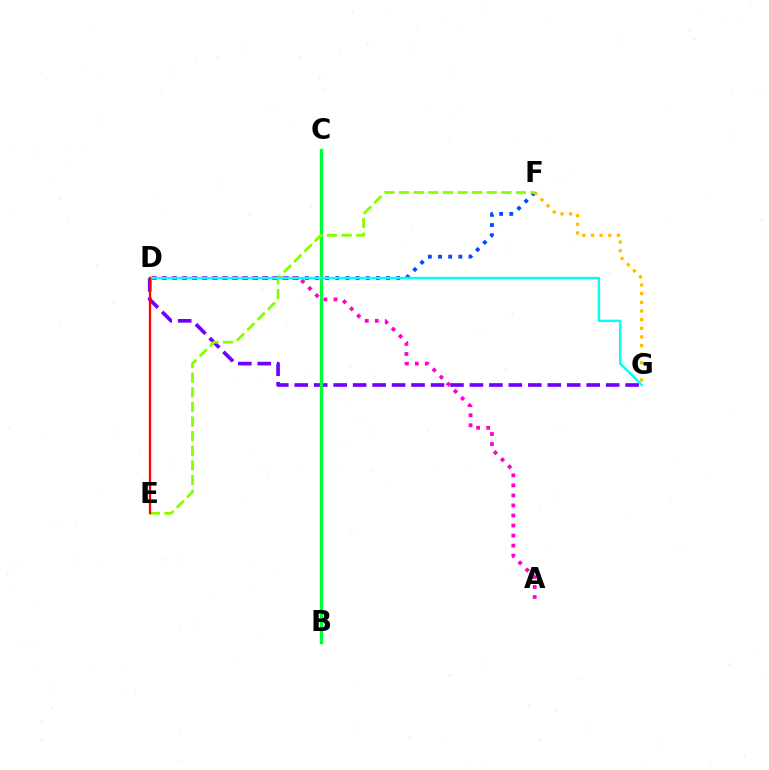{('D', 'F'): [{'color': '#004bff', 'line_style': 'dotted', 'thickness': 2.76}], ('D', 'G'): [{'color': '#7200ff', 'line_style': 'dashed', 'thickness': 2.64}, {'color': '#00fff6', 'line_style': 'solid', 'thickness': 1.74}], ('F', 'G'): [{'color': '#ffbd00', 'line_style': 'dotted', 'thickness': 2.35}], ('A', 'D'): [{'color': '#ff00cf', 'line_style': 'dotted', 'thickness': 2.73}], ('B', 'C'): [{'color': '#00ff39', 'line_style': 'solid', 'thickness': 2.39}], ('E', 'F'): [{'color': '#84ff00', 'line_style': 'dashed', 'thickness': 1.99}], ('D', 'E'): [{'color': '#ff0000', 'line_style': 'solid', 'thickness': 1.66}]}